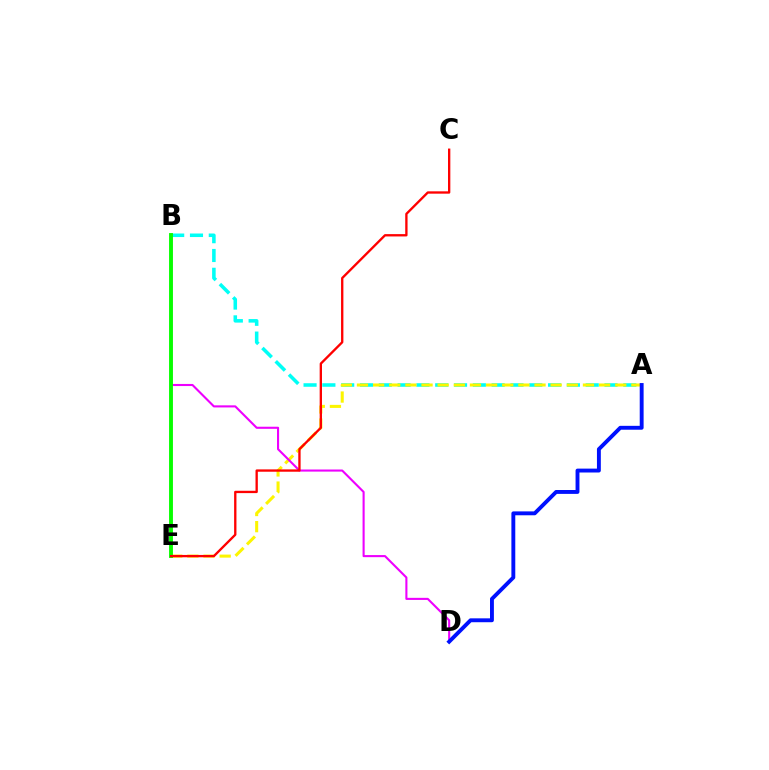{('A', 'B'): [{'color': '#00fff6', 'line_style': 'dashed', 'thickness': 2.56}], ('A', 'E'): [{'color': '#fcf500', 'line_style': 'dashed', 'thickness': 2.19}], ('B', 'D'): [{'color': '#ee00ff', 'line_style': 'solid', 'thickness': 1.51}], ('B', 'E'): [{'color': '#08ff00', 'line_style': 'solid', 'thickness': 2.8}], ('A', 'D'): [{'color': '#0010ff', 'line_style': 'solid', 'thickness': 2.8}], ('C', 'E'): [{'color': '#ff0000', 'line_style': 'solid', 'thickness': 1.68}]}